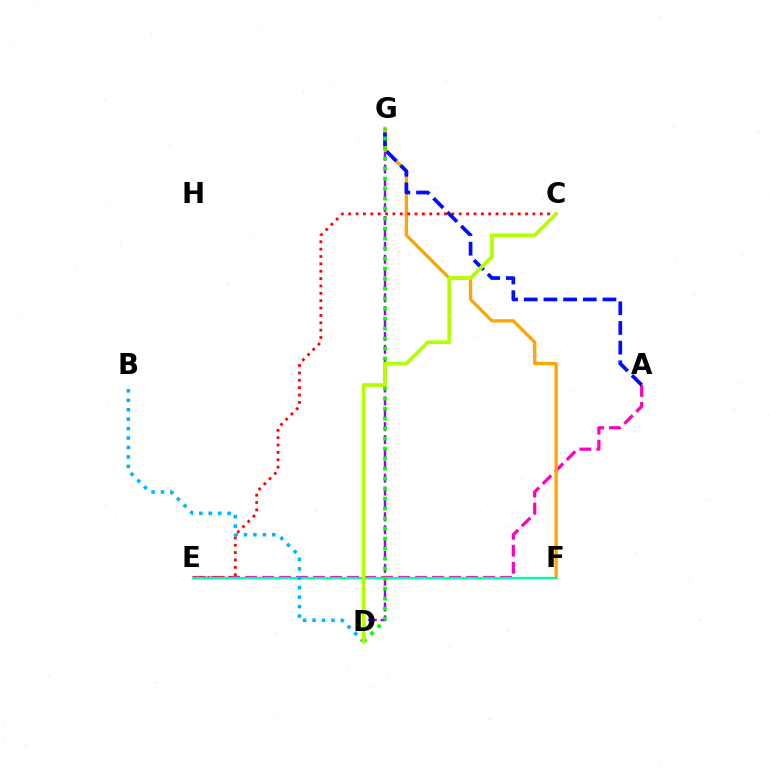{('A', 'E'): [{'color': '#ff00bd', 'line_style': 'dashed', 'thickness': 2.31}], ('D', 'G'): [{'color': '#9b00ff', 'line_style': 'dashed', 'thickness': 1.75}, {'color': '#08ff00', 'line_style': 'dotted', 'thickness': 2.72}], ('F', 'G'): [{'color': '#ffa500', 'line_style': 'solid', 'thickness': 2.37}], ('C', 'E'): [{'color': '#ff0000', 'line_style': 'dotted', 'thickness': 2.0}], ('A', 'G'): [{'color': '#0010ff', 'line_style': 'dashed', 'thickness': 2.67}], ('E', 'F'): [{'color': '#00ff9d', 'line_style': 'solid', 'thickness': 1.66}], ('B', 'D'): [{'color': '#00b5ff', 'line_style': 'dotted', 'thickness': 2.56}], ('C', 'D'): [{'color': '#b3ff00', 'line_style': 'solid', 'thickness': 2.68}]}